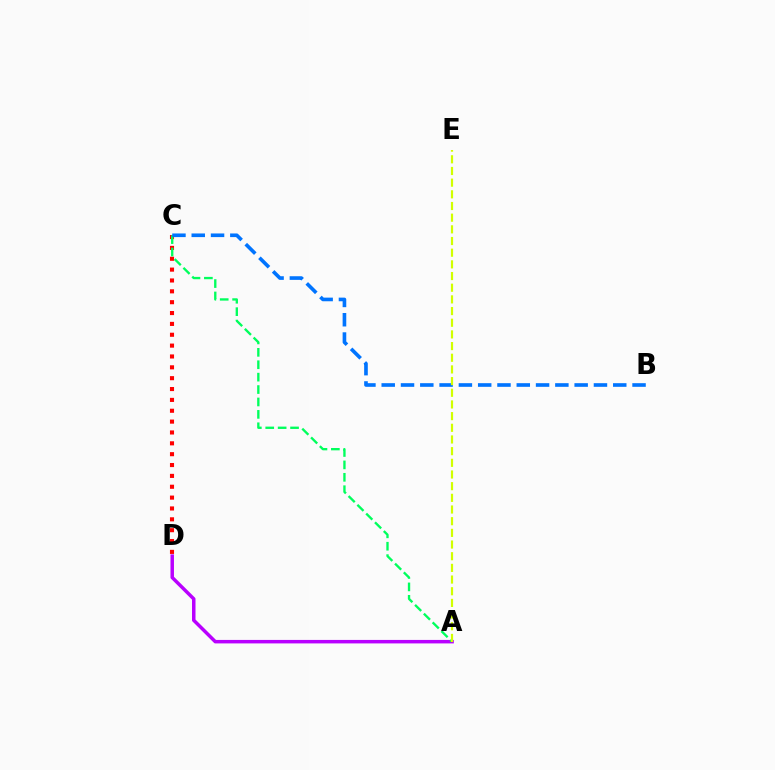{('C', 'D'): [{'color': '#ff0000', 'line_style': 'dotted', 'thickness': 2.95}], ('A', 'D'): [{'color': '#b900ff', 'line_style': 'solid', 'thickness': 2.51}], ('A', 'C'): [{'color': '#00ff5c', 'line_style': 'dashed', 'thickness': 1.69}], ('B', 'C'): [{'color': '#0074ff', 'line_style': 'dashed', 'thickness': 2.62}], ('A', 'E'): [{'color': '#d1ff00', 'line_style': 'dashed', 'thickness': 1.59}]}